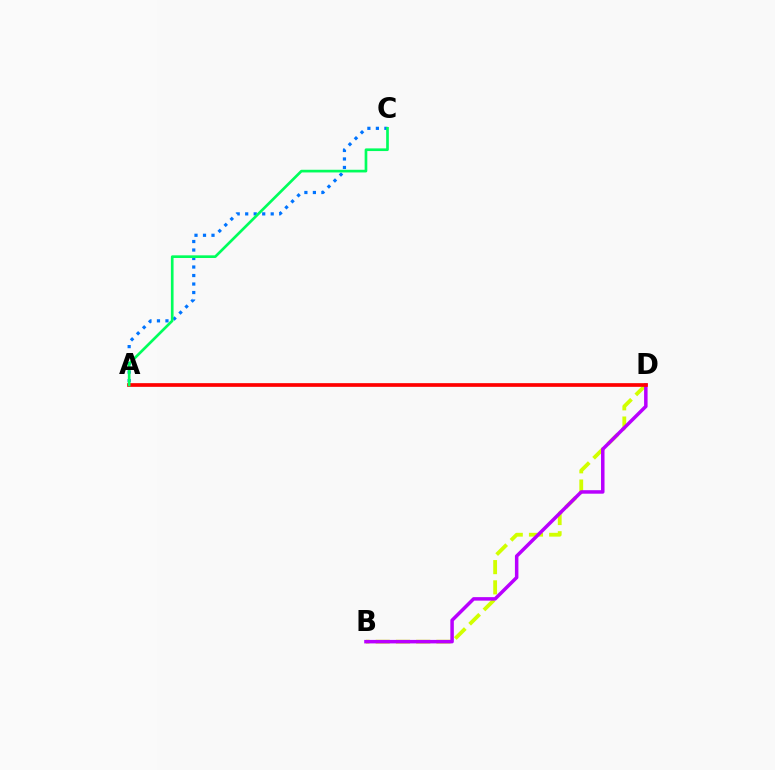{('B', 'D'): [{'color': '#d1ff00', 'line_style': 'dashed', 'thickness': 2.75}, {'color': '#b900ff', 'line_style': 'solid', 'thickness': 2.52}], ('A', 'C'): [{'color': '#0074ff', 'line_style': 'dotted', 'thickness': 2.31}, {'color': '#00ff5c', 'line_style': 'solid', 'thickness': 1.92}], ('A', 'D'): [{'color': '#ff0000', 'line_style': 'solid', 'thickness': 2.66}]}